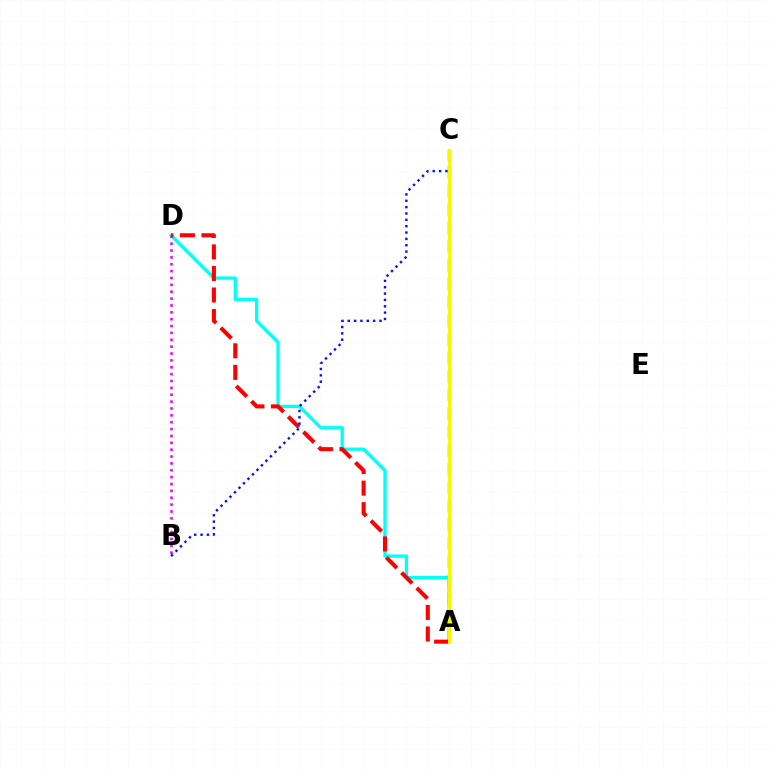{('A', 'C'): [{'color': '#08ff00', 'line_style': 'dashed', 'thickness': 2.52}, {'color': '#fcf500', 'line_style': 'solid', 'thickness': 2.13}], ('A', 'D'): [{'color': '#00fff6', 'line_style': 'solid', 'thickness': 2.38}, {'color': '#ff0000', 'line_style': 'dashed', 'thickness': 2.93}], ('B', 'D'): [{'color': '#ee00ff', 'line_style': 'dotted', 'thickness': 1.87}], ('B', 'C'): [{'color': '#0010ff', 'line_style': 'dotted', 'thickness': 1.73}]}